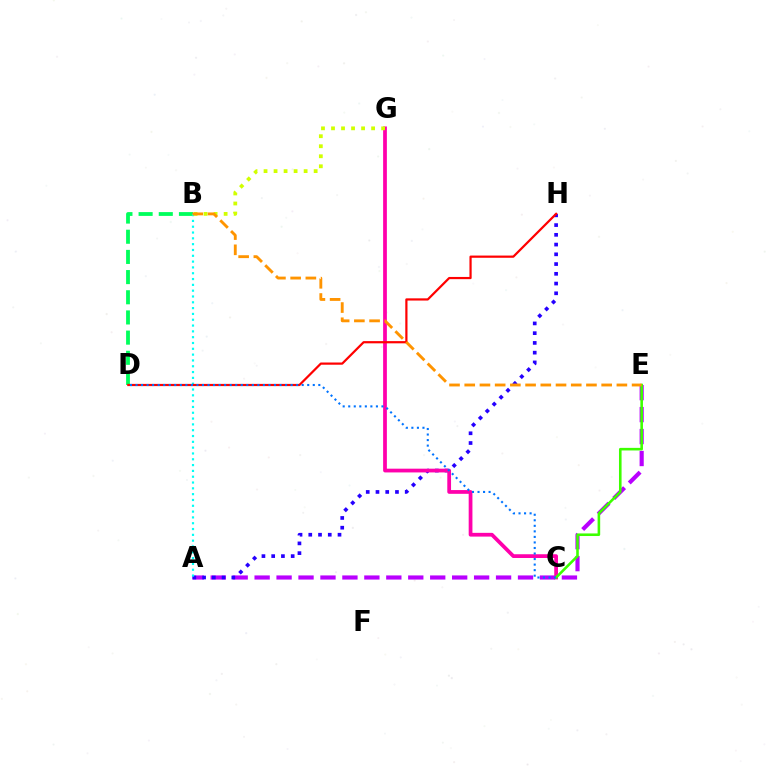{('A', 'E'): [{'color': '#b900ff', 'line_style': 'dashed', 'thickness': 2.98}], ('A', 'H'): [{'color': '#2500ff', 'line_style': 'dotted', 'thickness': 2.65}], ('C', 'G'): [{'color': '#ff00ac', 'line_style': 'solid', 'thickness': 2.7}], ('B', 'D'): [{'color': '#00ff5c', 'line_style': 'dashed', 'thickness': 2.74}], ('C', 'E'): [{'color': '#3dff00', 'line_style': 'solid', 'thickness': 1.86}], ('A', 'B'): [{'color': '#00fff6', 'line_style': 'dotted', 'thickness': 1.58}], ('B', 'G'): [{'color': '#d1ff00', 'line_style': 'dotted', 'thickness': 2.72}], ('D', 'H'): [{'color': '#ff0000', 'line_style': 'solid', 'thickness': 1.59}], ('C', 'D'): [{'color': '#0074ff', 'line_style': 'dotted', 'thickness': 1.51}], ('B', 'E'): [{'color': '#ff9400', 'line_style': 'dashed', 'thickness': 2.07}]}